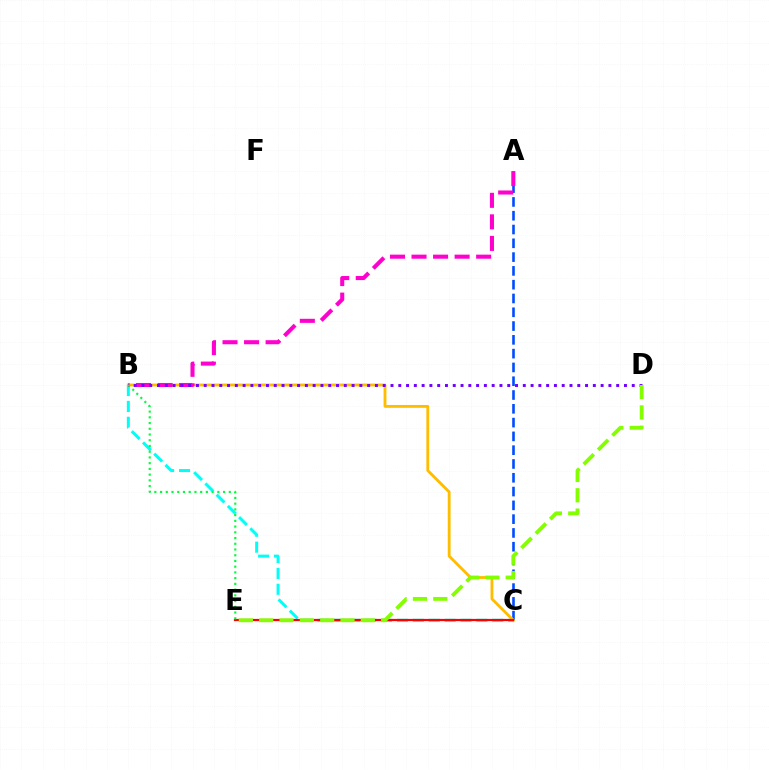{('A', 'C'): [{'color': '#004bff', 'line_style': 'dashed', 'thickness': 1.87}], ('B', 'C'): [{'color': '#00fff6', 'line_style': 'dashed', 'thickness': 2.16}, {'color': '#ffbd00', 'line_style': 'solid', 'thickness': 2.04}], ('C', 'E'): [{'color': '#ff0000', 'line_style': 'solid', 'thickness': 1.6}], ('A', 'B'): [{'color': '#ff00cf', 'line_style': 'dashed', 'thickness': 2.93}], ('B', 'D'): [{'color': '#7200ff', 'line_style': 'dotted', 'thickness': 2.11}], ('B', 'E'): [{'color': '#00ff39', 'line_style': 'dotted', 'thickness': 1.56}], ('D', 'E'): [{'color': '#84ff00', 'line_style': 'dashed', 'thickness': 2.76}]}